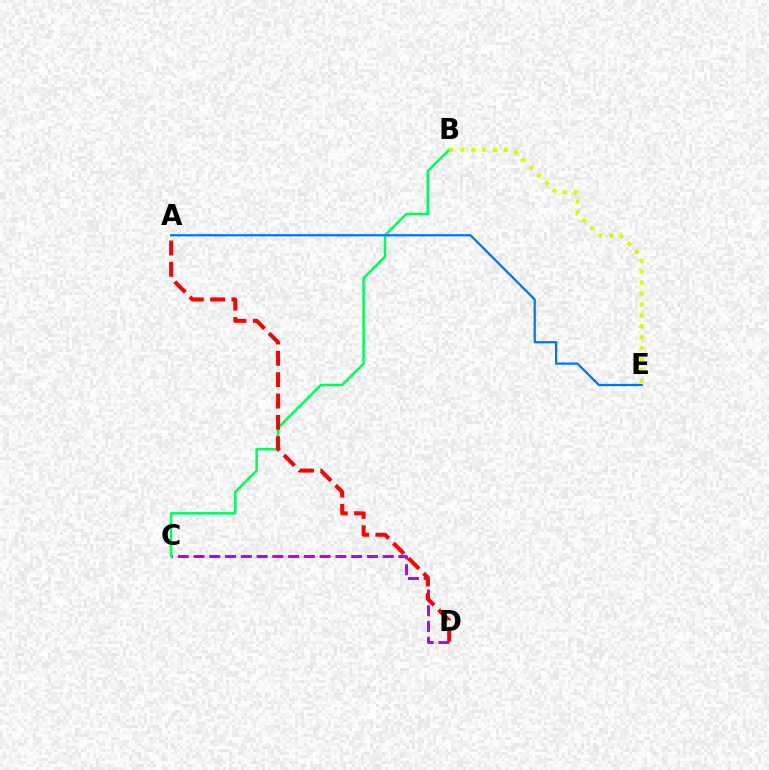{('C', 'D'): [{'color': '#b900ff', 'line_style': 'dashed', 'thickness': 2.14}], ('B', 'C'): [{'color': '#00ff5c', 'line_style': 'solid', 'thickness': 1.83}], ('A', 'D'): [{'color': '#ff0000', 'line_style': 'dashed', 'thickness': 2.9}], ('A', 'E'): [{'color': '#0074ff', 'line_style': 'solid', 'thickness': 1.62}], ('B', 'E'): [{'color': '#d1ff00', 'line_style': 'dotted', 'thickness': 2.97}]}